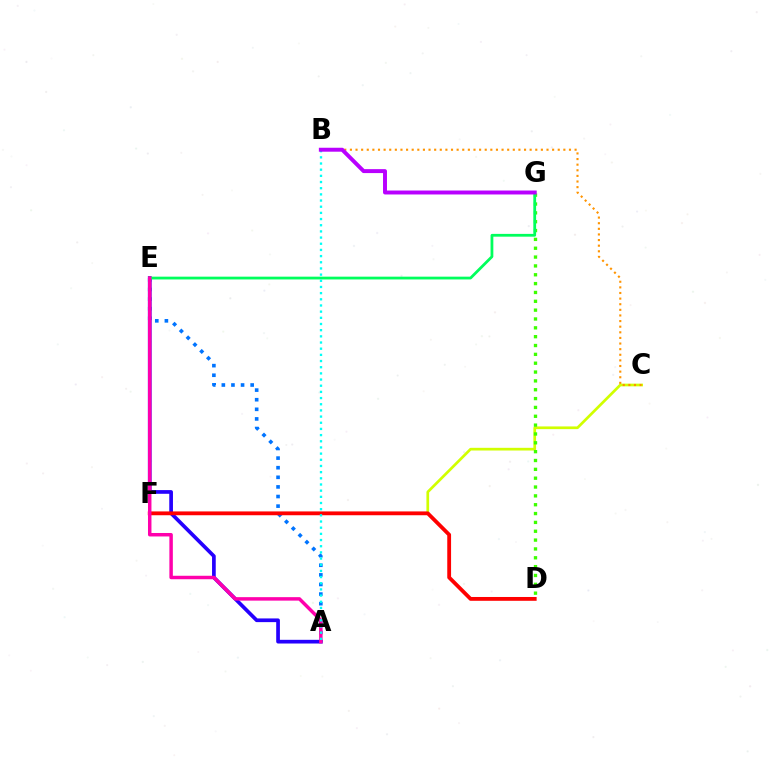{('A', 'E'): [{'color': '#0074ff', 'line_style': 'dotted', 'thickness': 2.61}, {'color': '#2500ff', 'line_style': 'solid', 'thickness': 2.66}, {'color': '#ff00ac', 'line_style': 'solid', 'thickness': 2.5}], ('C', 'F'): [{'color': '#d1ff00', 'line_style': 'solid', 'thickness': 1.95}], ('D', 'G'): [{'color': '#3dff00', 'line_style': 'dotted', 'thickness': 2.4}], ('E', 'G'): [{'color': '#00ff5c', 'line_style': 'solid', 'thickness': 2.0}], ('D', 'F'): [{'color': '#ff0000', 'line_style': 'solid', 'thickness': 2.75}], ('B', 'C'): [{'color': '#ff9400', 'line_style': 'dotted', 'thickness': 1.53}], ('A', 'B'): [{'color': '#00fff6', 'line_style': 'dotted', 'thickness': 1.68}], ('B', 'G'): [{'color': '#b900ff', 'line_style': 'solid', 'thickness': 2.84}]}